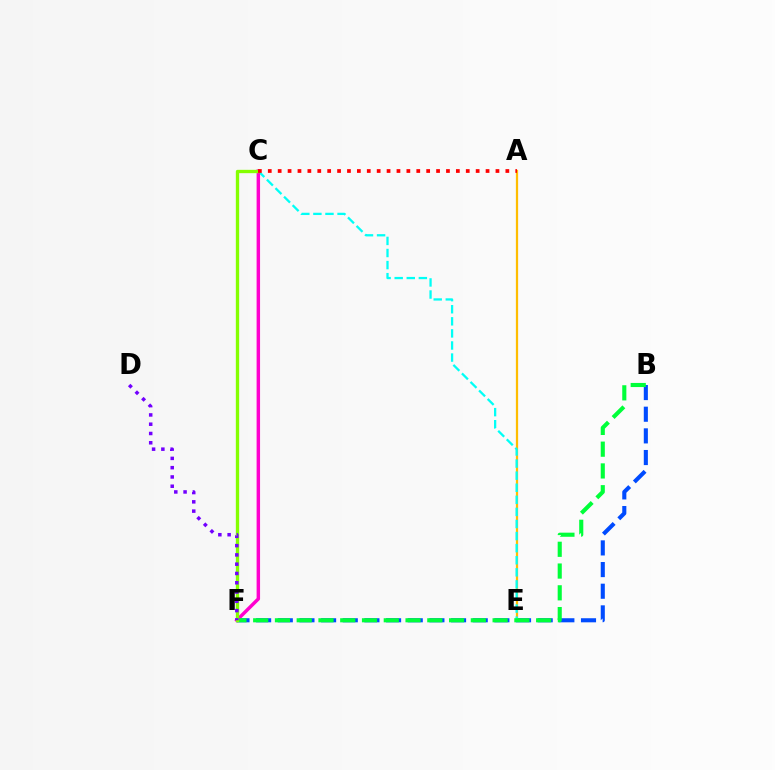{('B', 'F'): [{'color': '#004bff', 'line_style': 'dashed', 'thickness': 2.94}, {'color': '#00ff39', 'line_style': 'dashed', 'thickness': 2.96}], ('A', 'E'): [{'color': '#ffbd00', 'line_style': 'solid', 'thickness': 1.62}], ('C', 'E'): [{'color': '#00fff6', 'line_style': 'dashed', 'thickness': 1.64}], ('C', 'F'): [{'color': '#ff00cf', 'line_style': 'solid', 'thickness': 2.48}, {'color': '#84ff00', 'line_style': 'solid', 'thickness': 2.4}], ('A', 'C'): [{'color': '#ff0000', 'line_style': 'dotted', 'thickness': 2.69}], ('D', 'F'): [{'color': '#7200ff', 'line_style': 'dotted', 'thickness': 2.52}]}